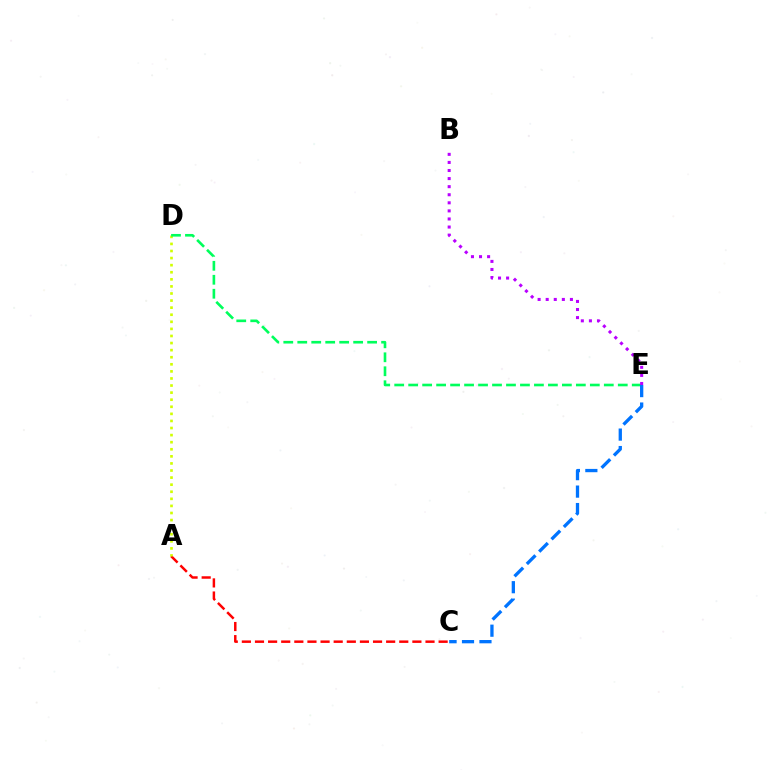{('A', 'C'): [{'color': '#ff0000', 'line_style': 'dashed', 'thickness': 1.78}], ('A', 'D'): [{'color': '#d1ff00', 'line_style': 'dotted', 'thickness': 1.92}], ('D', 'E'): [{'color': '#00ff5c', 'line_style': 'dashed', 'thickness': 1.9}], ('C', 'E'): [{'color': '#0074ff', 'line_style': 'dashed', 'thickness': 2.37}], ('B', 'E'): [{'color': '#b900ff', 'line_style': 'dotted', 'thickness': 2.19}]}